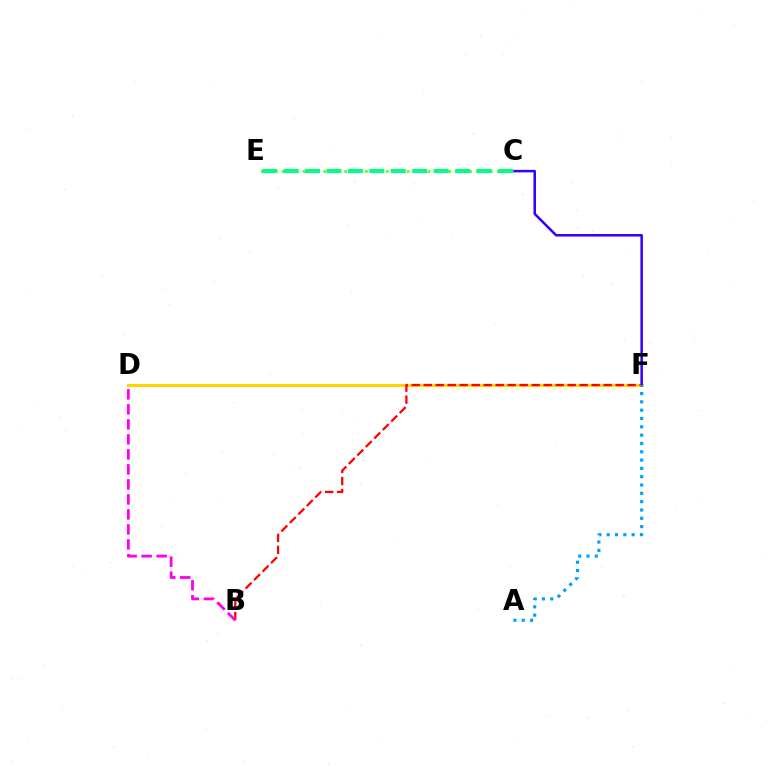{('D', 'F'): [{'color': '#ffd500', 'line_style': 'solid', 'thickness': 2.17}], ('C', 'F'): [{'color': '#3700ff', 'line_style': 'solid', 'thickness': 1.83}], ('C', 'E'): [{'color': '#4fff00', 'line_style': 'dotted', 'thickness': 1.89}, {'color': '#00ff86', 'line_style': 'dashed', 'thickness': 2.91}], ('B', 'F'): [{'color': '#ff0000', 'line_style': 'dashed', 'thickness': 1.63}], ('B', 'D'): [{'color': '#ff00ed', 'line_style': 'dashed', 'thickness': 2.04}], ('A', 'F'): [{'color': '#009eff', 'line_style': 'dotted', 'thickness': 2.26}]}